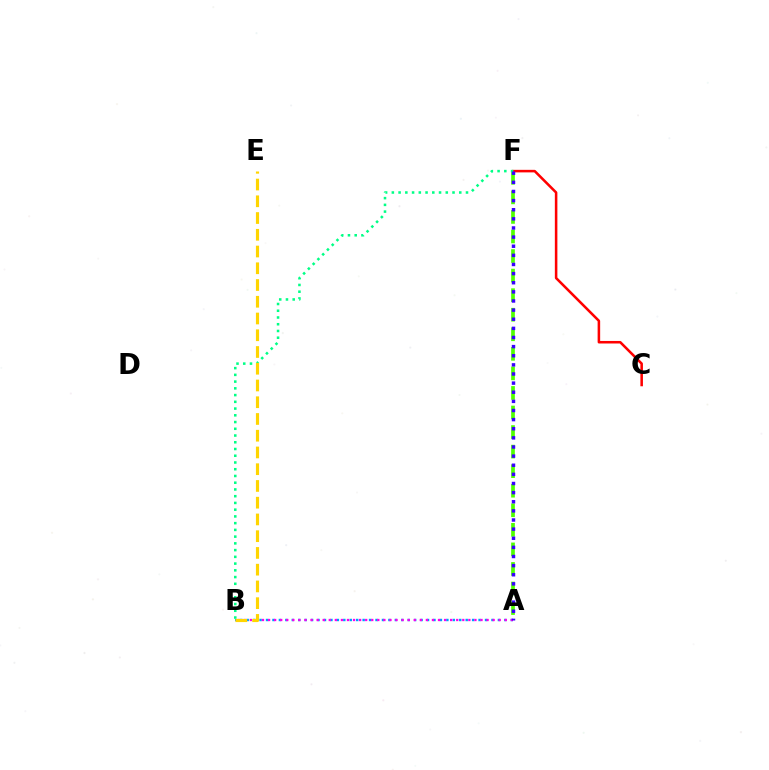{('A', 'F'): [{'color': '#4fff00', 'line_style': 'dashed', 'thickness': 2.66}, {'color': '#3700ff', 'line_style': 'dotted', 'thickness': 2.48}], ('A', 'B'): [{'color': '#009eff', 'line_style': 'dotted', 'thickness': 1.75}, {'color': '#ff00ed', 'line_style': 'dotted', 'thickness': 1.65}], ('C', 'F'): [{'color': '#ff0000', 'line_style': 'solid', 'thickness': 1.83}], ('B', 'F'): [{'color': '#00ff86', 'line_style': 'dotted', 'thickness': 1.83}], ('B', 'E'): [{'color': '#ffd500', 'line_style': 'dashed', 'thickness': 2.27}]}